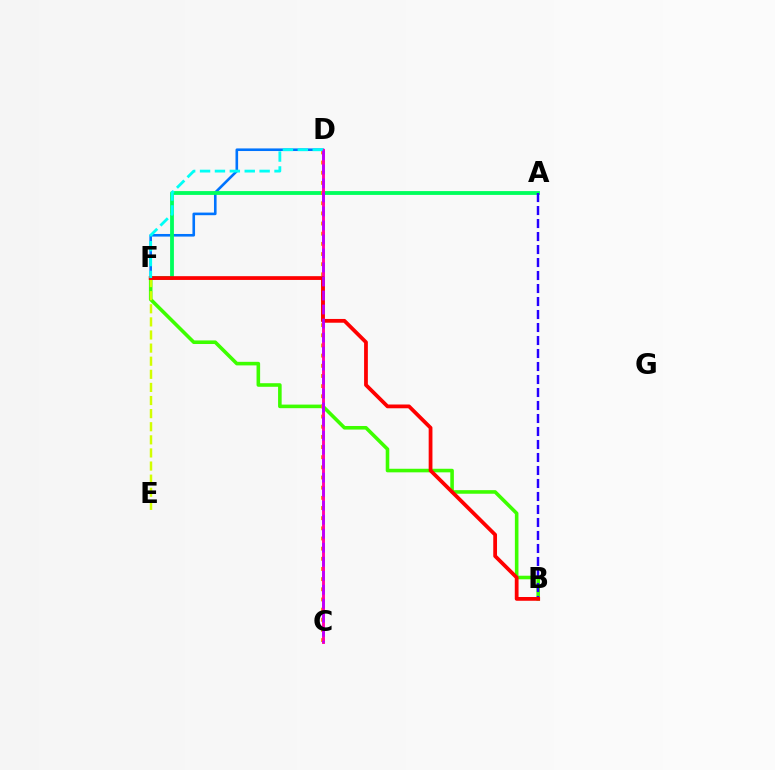{('B', 'F'): [{'color': '#3dff00', 'line_style': 'solid', 'thickness': 2.58}, {'color': '#ff0000', 'line_style': 'solid', 'thickness': 2.71}], ('D', 'F'): [{'color': '#0074ff', 'line_style': 'solid', 'thickness': 1.88}, {'color': '#00fff6', 'line_style': 'dashed', 'thickness': 2.02}], ('A', 'F'): [{'color': '#00ff5c', 'line_style': 'solid', 'thickness': 2.75}], ('C', 'D'): [{'color': '#ff9400', 'line_style': 'dotted', 'thickness': 2.76}, {'color': '#ff00ac', 'line_style': 'solid', 'thickness': 2.09}, {'color': '#b900ff', 'line_style': 'dashed', 'thickness': 1.9}], ('A', 'B'): [{'color': '#2500ff', 'line_style': 'dashed', 'thickness': 1.77}], ('E', 'F'): [{'color': '#d1ff00', 'line_style': 'dashed', 'thickness': 1.78}]}